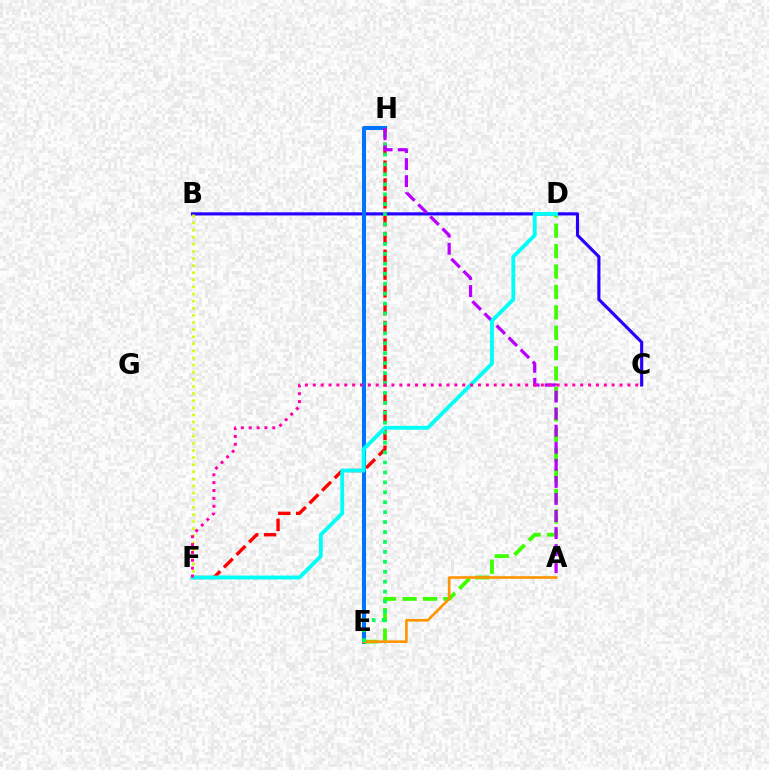{('B', 'C'): [{'color': '#2500ff', 'line_style': 'solid', 'thickness': 2.26}], ('B', 'F'): [{'color': '#d1ff00', 'line_style': 'dotted', 'thickness': 1.93}], ('E', 'H'): [{'color': '#0074ff', 'line_style': 'solid', 'thickness': 2.9}, {'color': '#00ff5c', 'line_style': 'dotted', 'thickness': 2.7}], ('F', 'H'): [{'color': '#ff0000', 'line_style': 'dashed', 'thickness': 2.42}], ('D', 'E'): [{'color': '#3dff00', 'line_style': 'dashed', 'thickness': 2.77}], ('A', 'E'): [{'color': '#ff9400', 'line_style': 'solid', 'thickness': 1.89}], ('A', 'H'): [{'color': '#b900ff', 'line_style': 'dashed', 'thickness': 2.32}], ('D', 'F'): [{'color': '#00fff6', 'line_style': 'solid', 'thickness': 2.77}], ('C', 'F'): [{'color': '#ff00ac', 'line_style': 'dotted', 'thickness': 2.14}]}